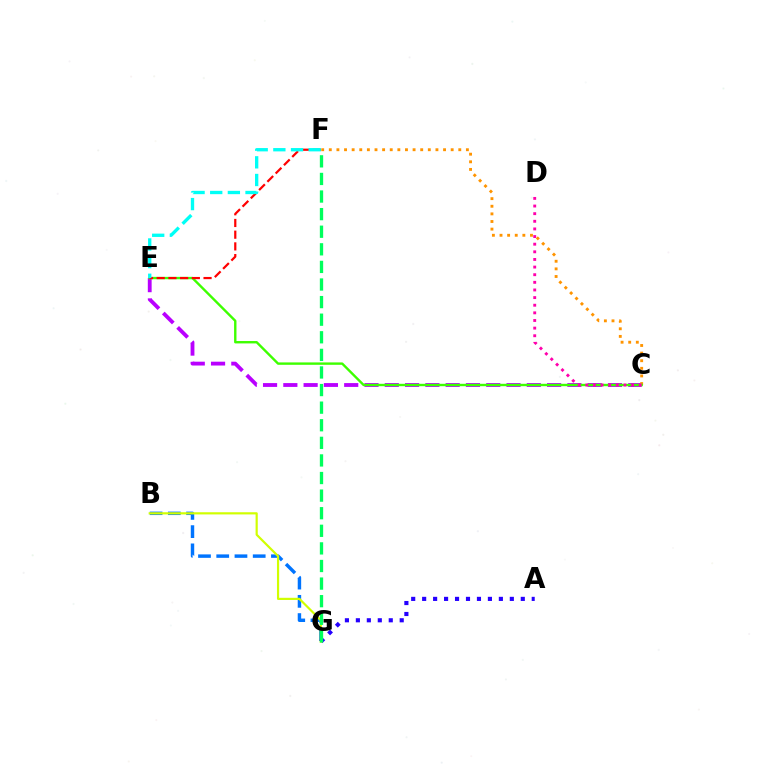{('B', 'G'): [{'color': '#0074ff', 'line_style': 'dashed', 'thickness': 2.48}, {'color': '#d1ff00', 'line_style': 'solid', 'thickness': 1.57}], ('C', 'E'): [{'color': '#b900ff', 'line_style': 'dashed', 'thickness': 2.76}, {'color': '#3dff00', 'line_style': 'solid', 'thickness': 1.72}], ('C', 'F'): [{'color': '#ff9400', 'line_style': 'dotted', 'thickness': 2.07}], ('C', 'D'): [{'color': '#ff00ac', 'line_style': 'dotted', 'thickness': 2.07}], ('E', 'F'): [{'color': '#ff0000', 'line_style': 'dashed', 'thickness': 1.59}, {'color': '#00fff6', 'line_style': 'dashed', 'thickness': 2.4}], ('A', 'G'): [{'color': '#2500ff', 'line_style': 'dotted', 'thickness': 2.98}], ('F', 'G'): [{'color': '#00ff5c', 'line_style': 'dashed', 'thickness': 2.39}]}